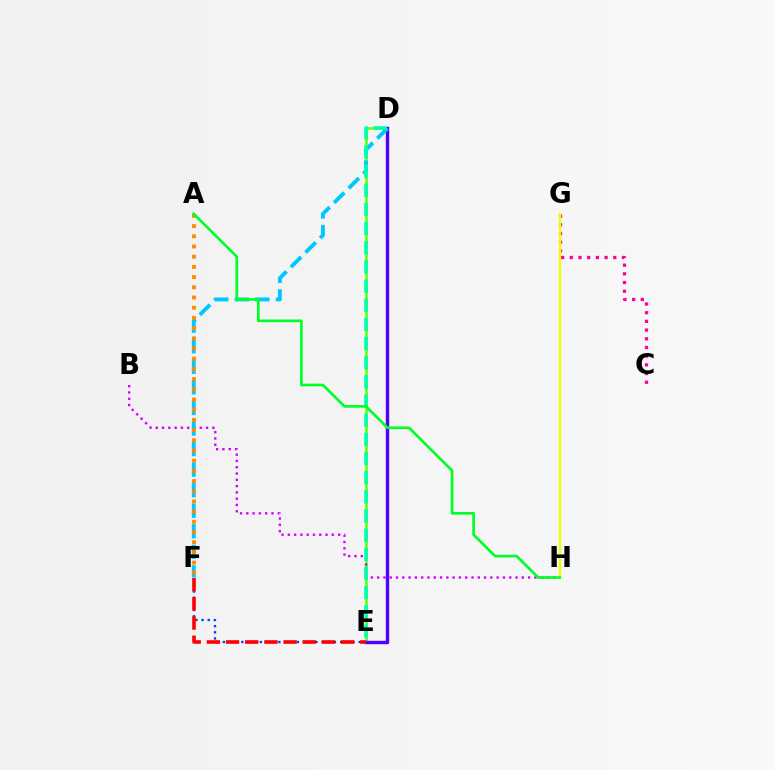{('D', 'E'): [{'color': '#66ff00', 'line_style': 'solid', 'thickness': 1.88}, {'color': '#4f00ff', 'line_style': 'solid', 'thickness': 2.46}, {'color': '#00ffaf', 'line_style': 'dashed', 'thickness': 2.6}], ('C', 'G'): [{'color': '#ff00a0', 'line_style': 'dotted', 'thickness': 2.36}], ('B', 'H'): [{'color': '#d600ff', 'line_style': 'dotted', 'thickness': 1.71}], ('E', 'F'): [{'color': '#003fff', 'line_style': 'dotted', 'thickness': 1.68}, {'color': '#ff0000', 'line_style': 'dashed', 'thickness': 2.6}], ('D', 'F'): [{'color': '#00c7ff', 'line_style': 'dashed', 'thickness': 2.79}], ('A', 'F'): [{'color': '#ff8800', 'line_style': 'dotted', 'thickness': 2.77}], ('G', 'H'): [{'color': '#eeff00', 'line_style': 'solid', 'thickness': 1.66}], ('A', 'H'): [{'color': '#00ff27', 'line_style': 'solid', 'thickness': 1.92}]}